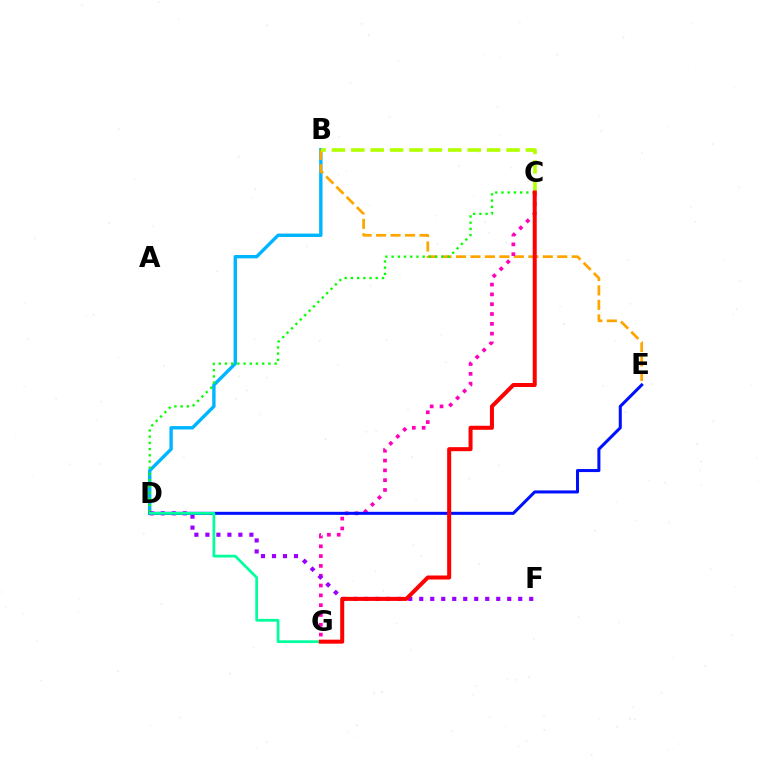{('B', 'D'): [{'color': '#00b5ff', 'line_style': 'solid', 'thickness': 2.44}], ('B', 'E'): [{'color': '#ffa500', 'line_style': 'dashed', 'thickness': 1.97}], ('B', 'C'): [{'color': '#b3ff00', 'line_style': 'dashed', 'thickness': 2.64}], ('C', 'G'): [{'color': '#ff00bd', 'line_style': 'dotted', 'thickness': 2.67}, {'color': '#ff0000', 'line_style': 'solid', 'thickness': 2.89}], ('D', 'E'): [{'color': '#0010ff', 'line_style': 'solid', 'thickness': 2.19}], ('C', 'D'): [{'color': '#08ff00', 'line_style': 'dotted', 'thickness': 1.69}], ('D', 'F'): [{'color': '#9b00ff', 'line_style': 'dotted', 'thickness': 2.99}], ('D', 'G'): [{'color': '#00ff9d', 'line_style': 'solid', 'thickness': 1.97}]}